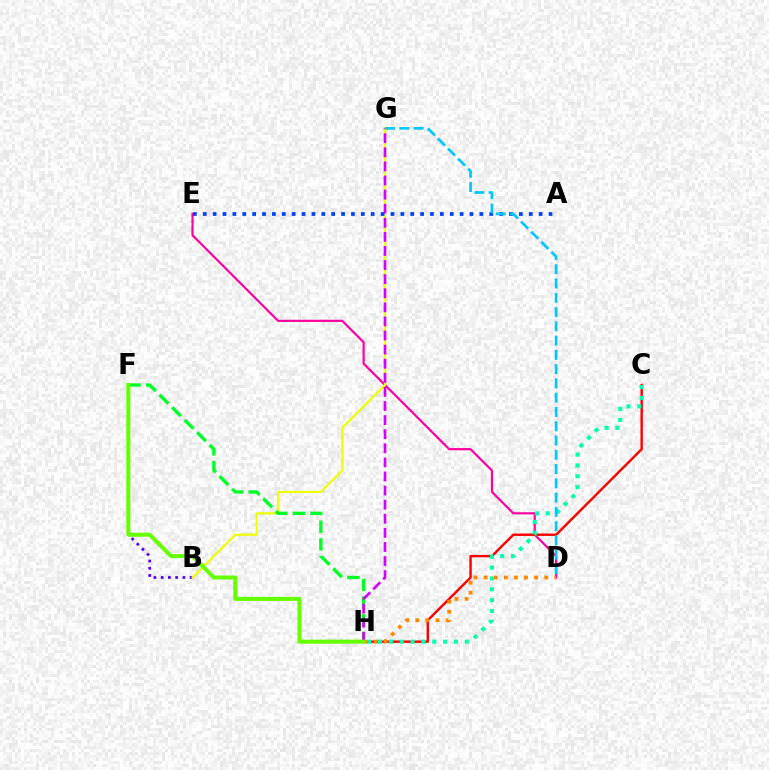{('D', 'E'): [{'color': '#ff00a0', 'line_style': 'solid', 'thickness': 1.57}], ('B', 'F'): [{'color': '#4f00ff', 'line_style': 'dotted', 'thickness': 1.97}], ('C', 'H'): [{'color': '#ff0000', 'line_style': 'solid', 'thickness': 1.74}, {'color': '#00ffaf', 'line_style': 'dotted', 'thickness': 2.95}], ('D', 'H'): [{'color': '#ff8800', 'line_style': 'dotted', 'thickness': 2.74}], ('B', 'G'): [{'color': '#eeff00', 'line_style': 'solid', 'thickness': 1.56}], ('F', 'H'): [{'color': '#00ff27', 'line_style': 'dashed', 'thickness': 2.4}, {'color': '#66ff00', 'line_style': 'solid', 'thickness': 2.89}], ('A', 'E'): [{'color': '#003fff', 'line_style': 'dotted', 'thickness': 2.68}], ('G', 'H'): [{'color': '#d600ff', 'line_style': 'dashed', 'thickness': 1.91}], ('D', 'G'): [{'color': '#00c7ff', 'line_style': 'dashed', 'thickness': 1.94}]}